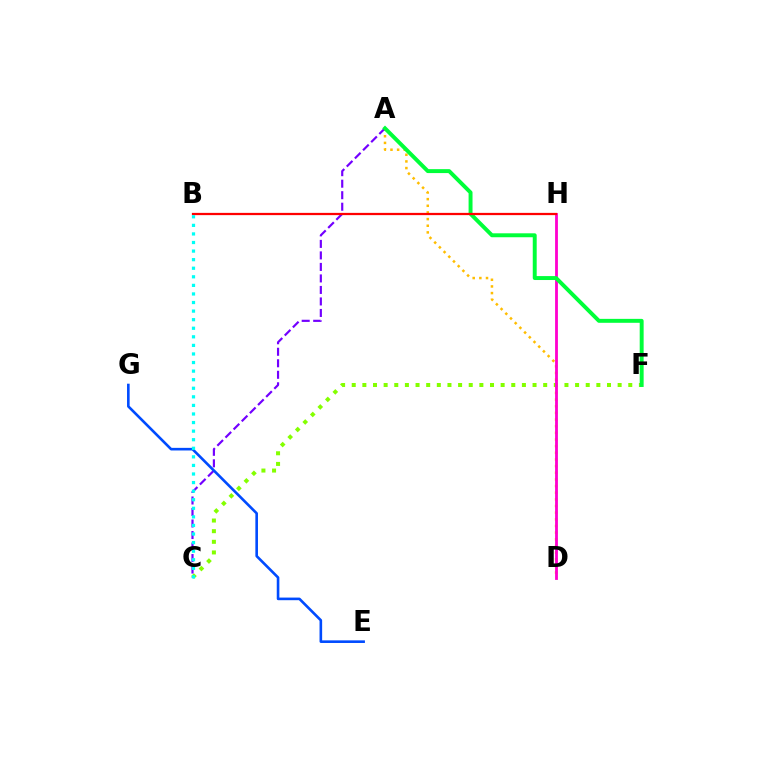{('A', 'D'): [{'color': '#ffbd00', 'line_style': 'dotted', 'thickness': 1.81}], ('C', 'F'): [{'color': '#84ff00', 'line_style': 'dotted', 'thickness': 2.89}], ('A', 'C'): [{'color': '#7200ff', 'line_style': 'dashed', 'thickness': 1.56}], ('D', 'H'): [{'color': '#ff00cf', 'line_style': 'solid', 'thickness': 2.03}], ('E', 'G'): [{'color': '#004bff', 'line_style': 'solid', 'thickness': 1.88}], ('A', 'F'): [{'color': '#00ff39', 'line_style': 'solid', 'thickness': 2.84}], ('B', 'H'): [{'color': '#ff0000', 'line_style': 'solid', 'thickness': 1.62}], ('B', 'C'): [{'color': '#00fff6', 'line_style': 'dotted', 'thickness': 2.33}]}